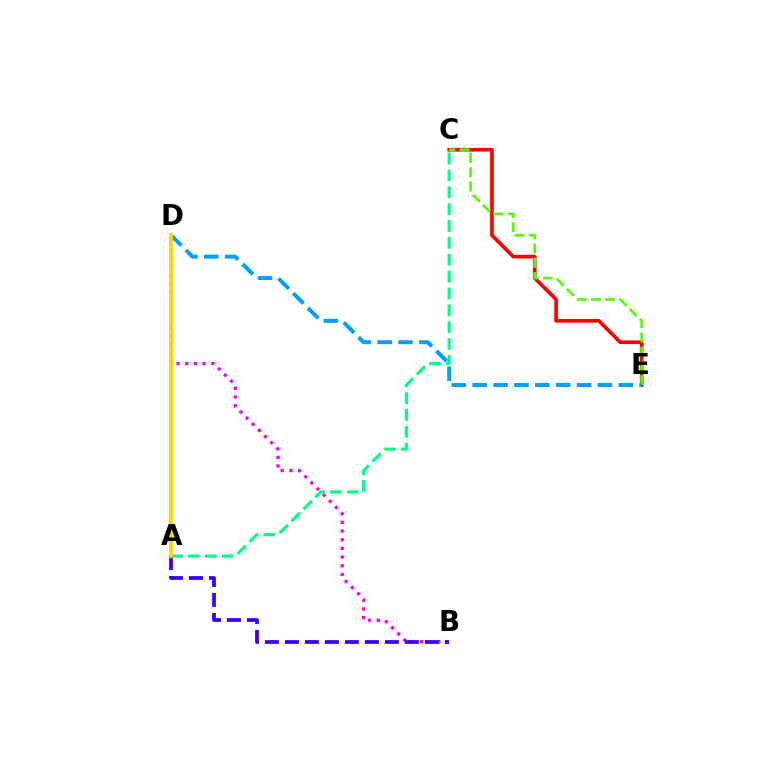{('B', 'D'): [{'color': '#ff00ed', 'line_style': 'dotted', 'thickness': 2.36}], ('C', 'E'): [{'color': '#ff0000', 'line_style': 'solid', 'thickness': 2.64}, {'color': '#4fff00', 'line_style': 'dashed', 'thickness': 1.93}], ('A', 'B'): [{'color': '#3700ff', 'line_style': 'dashed', 'thickness': 2.72}], ('D', 'E'): [{'color': '#009eff', 'line_style': 'dashed', 'thickness': 2.84}], ('A', 'C'): [{'color': '#00ff86', 'line_style': 'dashed', 'thickness': 2.29}], ('A', 'D'): [{'color': '#ffd500', 'line_style': 'solid', 'thickness': 2.65}]}